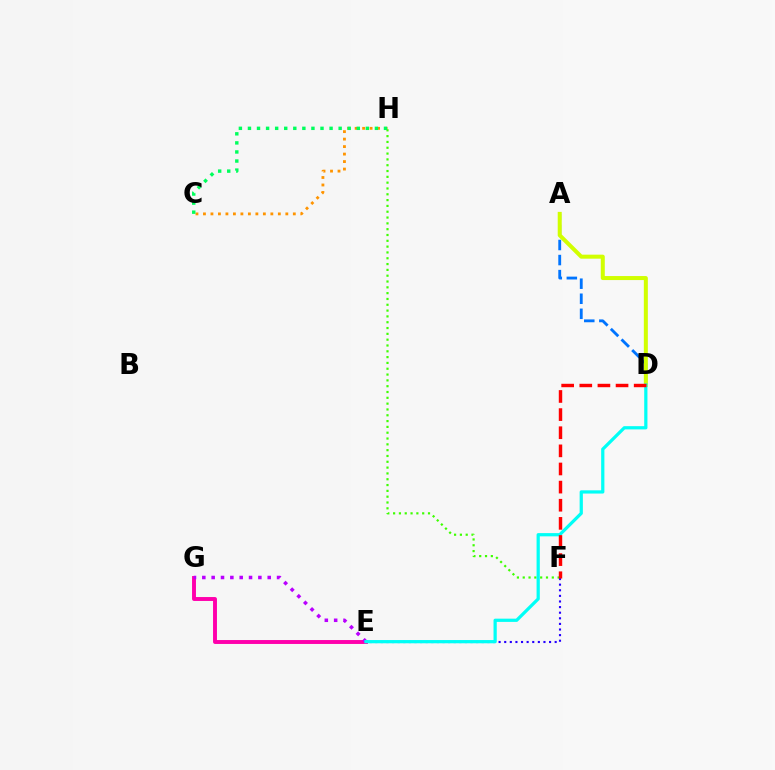{('A', 'D'): [{'color': '#0074ff', 'line_style': 'dashed', 'thickness': 2.05}, {'color': '#d1ff00', 'line_style': 'solid', 'thickness': 2.89}], ('F', 'H'): [{'color': '#3dff00', 'line_style': 'dotted', 'thickness': 1.58}], ('E', 'G'): [{'color': '#ff00ac', 'line_style': 'solid', 'thickness': 2.82}, {'color': '#b900ff', 'line_style': 'dotted', 'thickness': 2.54}], ('E', 'F'): [{'color': '#2500ff', 'line_style': 'dotted', 'thickness': 1.52}], ('D', 'E'): [{'color': '#00fff6', 'line_style': 'solid', 'thickness': 2.33}], ('D', 'F'): [{'color': '#ff0000', 'line_style': 'dashed', 'thickness': 2.46}], ('C', 'H'): [{'color': '#ff9400', 'line_style': 'dotted', 'thickness': 2.03}, {'color': '#00ff5c', 'line_style': 'dotted', 'thickness': 2.46}]}